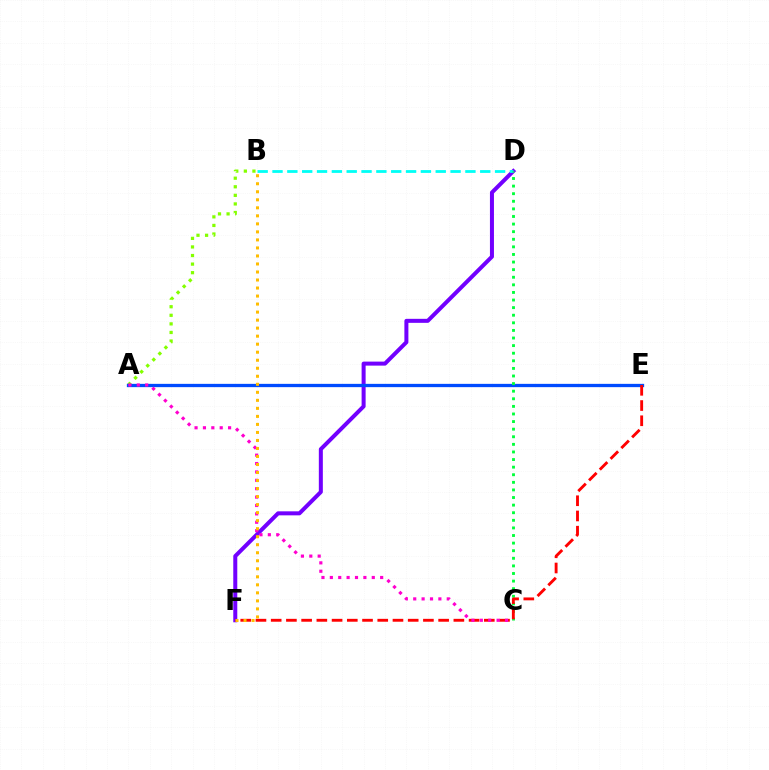{('D', 'F'): [{'color': '#7200ff', 'line_style': 'solid', 'thickness': 2.89}], ('B', 'D'): [{'color': '#00fff6', 'line_style': 'dashed', 'thickness': 2.02}], ('A', 'B'): [{'color': '#84ff00', 'line_style': 'dotted', 'thickness': 2.33}], ('A', 'E'): [{'color': '#004bff', 'line_style': 'solid', 'thickness': 2.37}], ('C', 'D'): [{'color': '#00ff39', 'line_style': 'dotted', 'thickness': 2.06}], ('E', 'F'): [{'color': '#ff0000', 'line_style': 'dashed', 'thickness': 2.07}], ('A', 'C'): [{'color': '#ff00cf', 'line_style': 'dotted', 'thickness': 2.28}], ('B', 'F'): [{'color': '#ffbd00', 'line_style': 'dotted', 'thickness': 2.18}]}